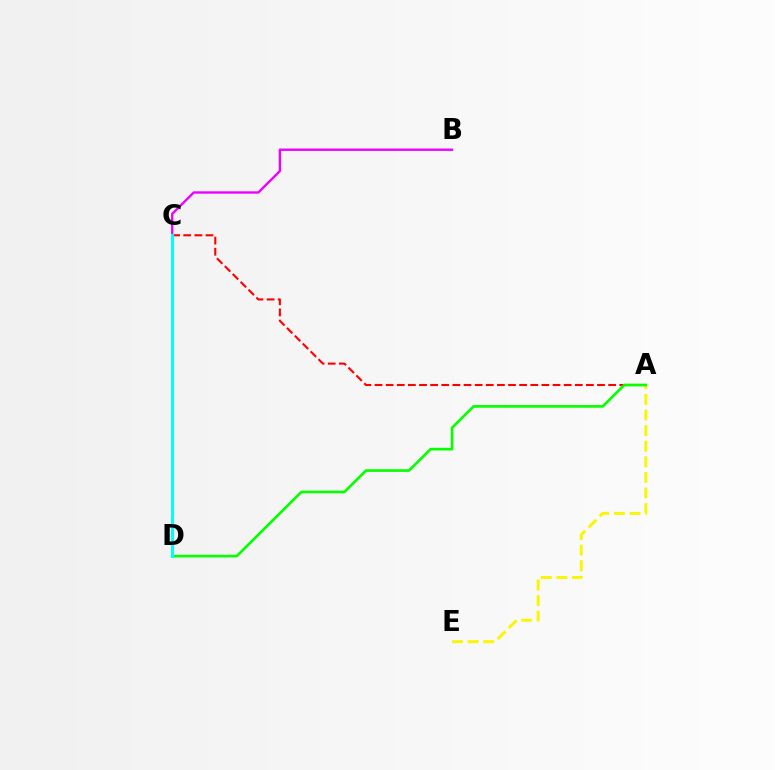{('C', 'D'): [{'color': '#0010ff', 'line_style': 'solid', 'thickness': 2.03}, {'color': '#00fff6', 'line_style': 'solid', 'thickness': 2.16}], ('B', 'C'): [{'color': '#ee00ff', 'line_style': 'solid', 'thickness': 1.7}], ('A', 'C'): [{'color': '#ff0000', 'line_style': 'dashed', 'thickness': 1.51}], ('A', 'E'): [{'color': '#fcf500', 'line_style': 'dashed', 'thickness': 2.12}], ('A', 'D'): [{'color': '#08ff00', 'line_style': 'solid', 'thickness': 1.93}]}